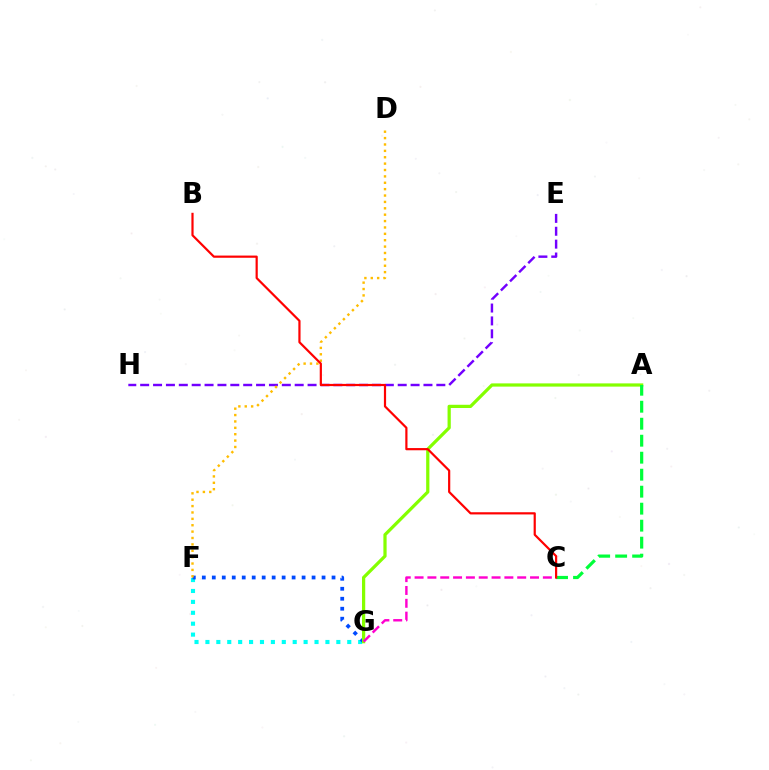{('F', 'G'): [{'color': '#00fff6', 'line_style': 'dotted', 'thickness': 2.96}, {'color': '#004bff', 'line_style': 'dotted', 'thickness': 2.71}], ('E', 'H'): [{'color': '#7200ff', 'line_style': 'dashed', 'thickness': 1.75}], ('D', 'F'): [{'color': '#ffbd00', 'line_style': 'dotted', 'thickness': 1.73}], ('A', 'G'): [{'color': '#84ff00', 'line_style': 'solid', 'thickness': 2.33}], ('A', 'C'): [{'color': '#00ff39', 'line_style': 'dashed', 'thickness': 2.31}], ('C', 'G'): [{'color': '#ff00cf', 'line_style': 'dashed', 'thickness': 1.74}], ('B', 'C'): [{'color': '#ff0000', 'line_style': 'solid', 'thickness': 1.58}]}